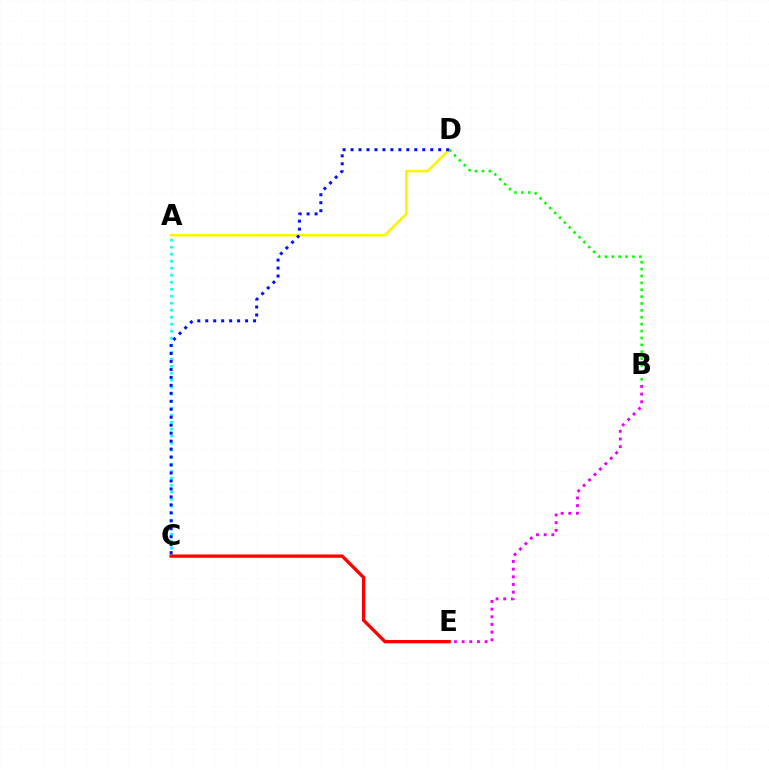{('B', 'E'): [{'color': '#ee00ff', 'line_style': 'dotted', 'thickness': 2.08}], ('A', 'D'): [{'color': '#fcf500', 'line_style': 'solid', 'thickness': 1.87}], ('B', 'D'): [{'color': '#08ff00', 'line_style': 'dotted', 'thickness': 1.87}], ('A', 'C'): [{'color': '#00fff6', 'line_style': 'dotted', 'thickness': 1.9}], ('C', 'D'): [{'color': '#0010ff', 'line_style': 'dotted', 'thickness': 2.16}], ('C', 'E'): [{'color': '#ff0000', 'line_style': 'solid', 'thickness': 2.38}]}